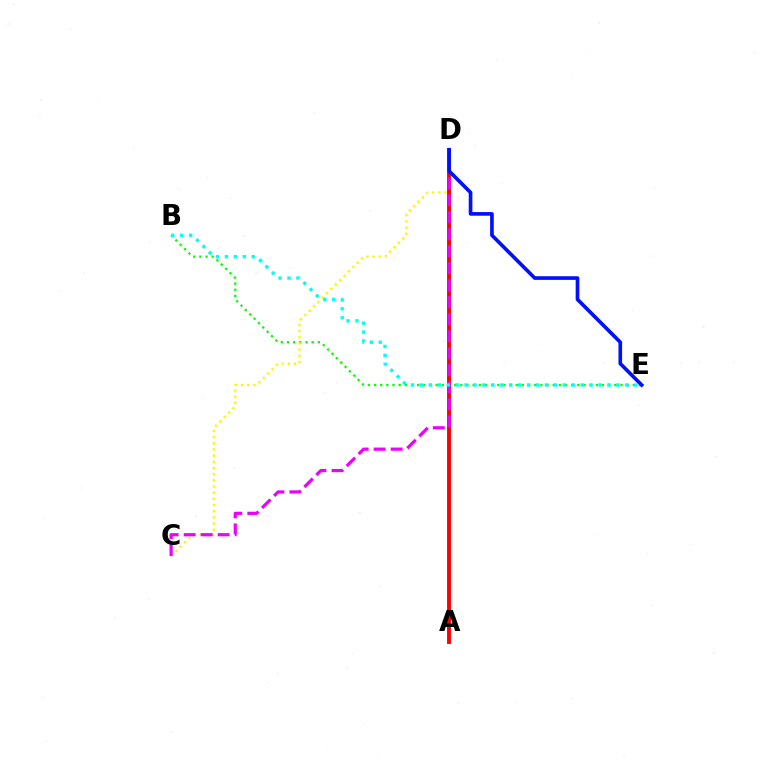{('B', 'E'): [{'color': '#08ff00', 'line_style': 'dotted', 'thickness': 1.67}, {'color': '#00fff6', 'line_style': 'dotted', 'thickness': 2.43}], ('C', 'D'): [{'color': '#fcf500', 'line_style': 'dotted', 'thickness': 1.68}, {'color': '#ee00ff', 'line_style': 'dashed', 'thickness': 2.31}], ('A', 'D'): [{'color': '#ff0000', 'line_style': 'solid', 'thickness': 2.79}], ('D', 'E'): [{'color': '#0010ff', 'line_style': 'solid', 'thickness': 2.63}]}